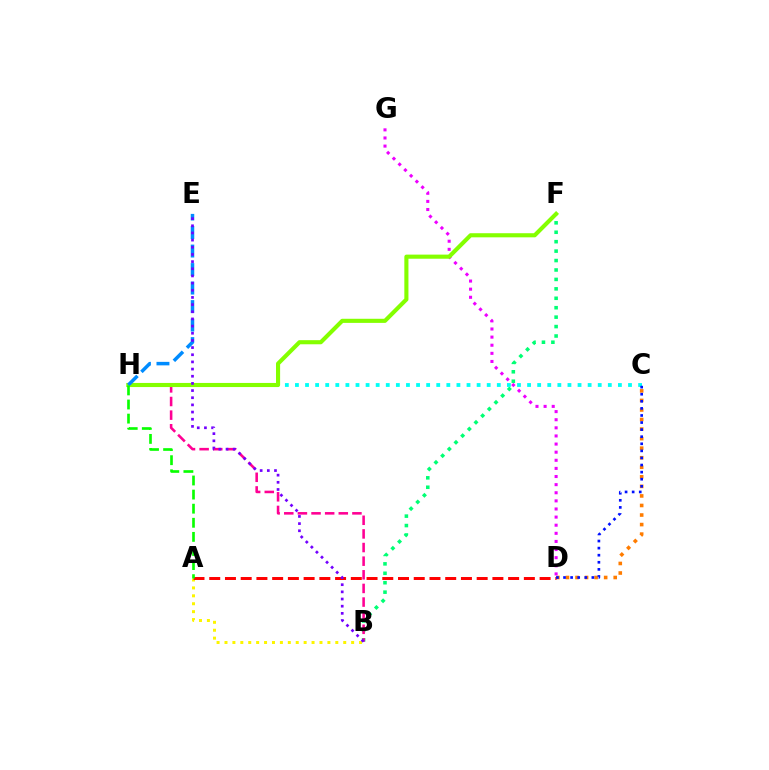{('C', 'D'): [{'color': '#ff7c00', 'line_style': 'dotted', 'thickness': 2.59}, {'color': '#0010ff', 'line_style': 'dotted', 'thickness': 1.92}], ('A', 'B'): [{'color': '#fcf500', 'line_style': 'dotted', 'thickness': 2.15}], ('A', 'D'): [{'color': '#ff0000', 'line_style': 'dashed', 'thickness': 2.14}], ('D', 'G'): [{'color': '#ee00ff', 'line_style': 'dotted', 'thickness': 2.2}], ('B', 'F'): [{'color': '#00ff74', 'line_style': 'dotted', 'thickness': 2.56}], ('C', 'H'): [{'color': '#00fff6', 'line_style': 'dotted', 'thickness': 2.74}], ('B', 'H'): [{'color': '#ff0094', 'line_style': 'dashed', 'thickness': 1.85}], ('F', 'H'): [{'color': '#84ff00', 'line_style': 'solid', 'thickness': 2.96}], ('E', 'H'): [{'color': '#008cff', 'line_style': 'dashed', 'thickness': 2.51}], ('B', 'E'): [{'color': '#7200ff', 'line_style': 'dotted', 'thickness': 1.95}], ('A', 'H'): [{'color': '#08ff00', 'line_style': 'dashed', 'thickness': 1.92}]}